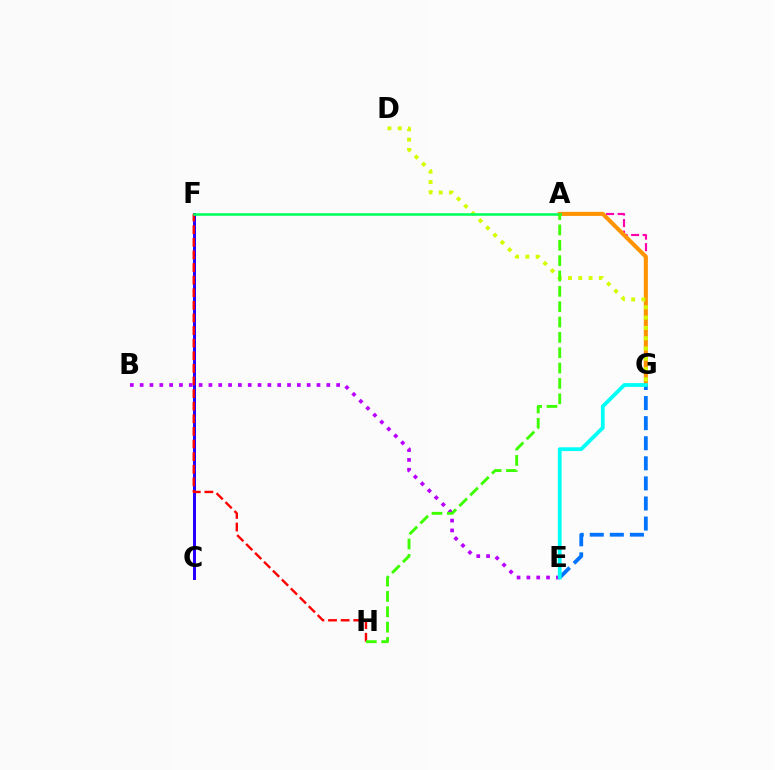{('A', 'G'): [{'color': '#ff00ac', 'line_style': 'dashed', 'thickness': 1.56}, {'color': '#ff9400', 'line_style': 'solid', 'thickness': 2.93}], ('C', 'F'): [{'color': '#2500ff', 'line_style': 'solid', 'thickness': 2.16}], ('F', 'H'): [{'color': '#ff0000', 'line_style': 'dashed', 'thickness': 1.71}], ('D', 'G'): [{'color': '#d1ff00', 'line_style': 'dotted', 'thickness': 2.79}], ('A', 'F'): [{'color': '#00ff5c', 'line_style': 'solid', 'thickness': 1.85}], ('B', 'E'): [{'color': '#b900ff', 'line_style': 'dotted', 'thickness': 2.67}], ('E', 'G'): [{'color': '#0074ff', 'line_style': 'dashed', 'thickness': 2.73}, {'color': '#00fff6', 'line_style': 'solid', 'thickness': 2.73}], ('A', 'H'): [{'color': '#3dff00', 'line_style': 'dashed', 'thickness': 2.09}]}